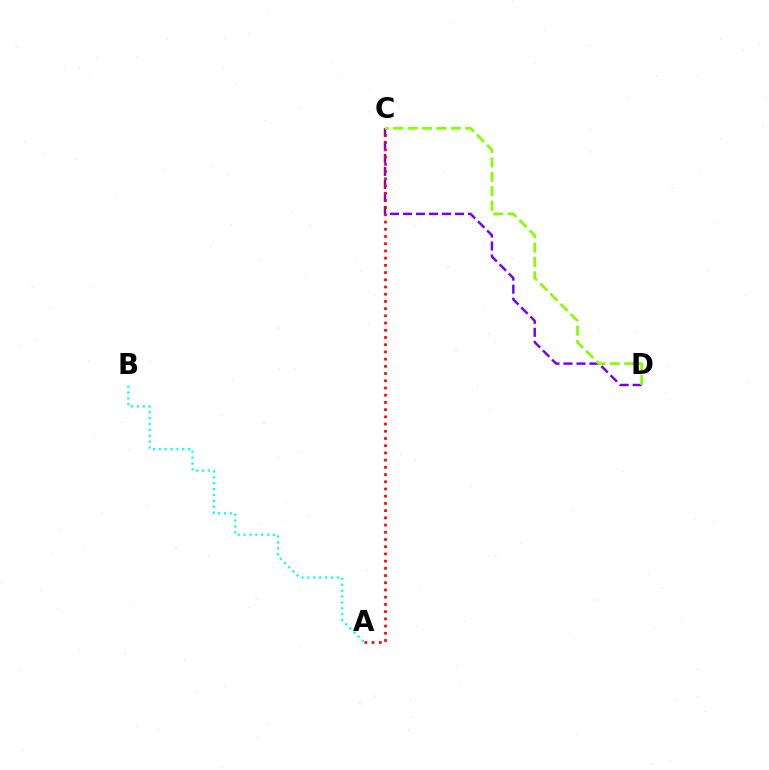{('C', 'D'): [{'color': '#7200ff', 'line_style': 'dashed', 'thickness': 1.77}, {'color': '#84ff00', 'line_style': 'dashed', 'thickness': 1.96}], ('A', 'C'): [{'color': '#ff0000', 'line_style': 'dotted', 'thickness': 1.96}], ('A', 'B'): [{'color': '#00fff6', 'line_style': 'dotted', 'thickness': 1.6}]}